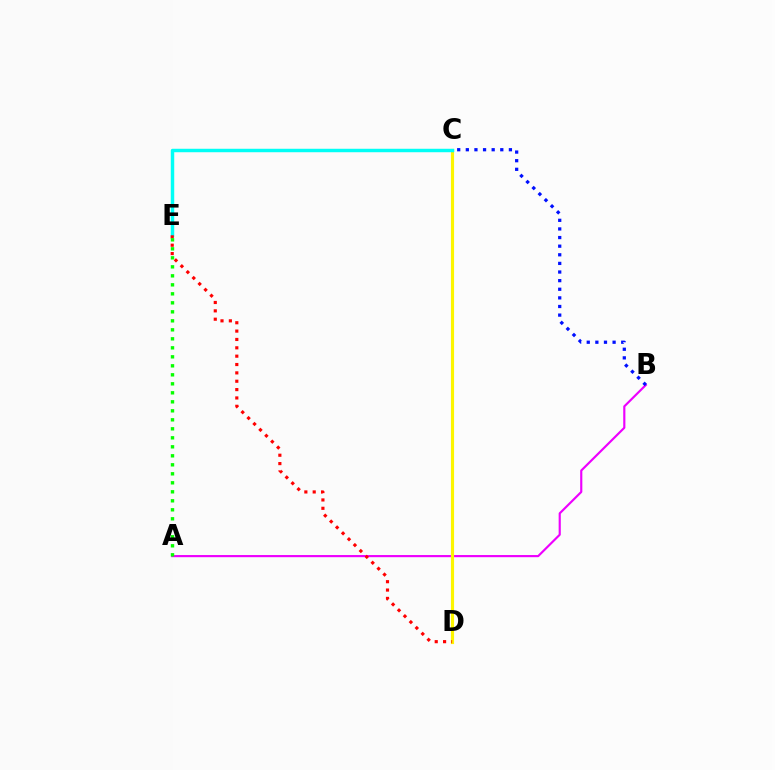{('A', 'B'): [{'color': '#ee00ff', 'line_style': 'solid', 'thickness': 1.55}], ('C', 'D'): [{'color': '#fcf500', 'line_style': 'solid', 'thickness': 2.27}], ('B', 'C'): [{'color': '#0010ff', 'line_style': 'dotted', 'thickness': 2.34}], ('C', 'E'): [{'color': '#00fff6', 'line_style': 'solid', 'thickness': 2.48}], ('D', 'E'): [{'color': '#ff0000', 'line_style': 'dotted', 'thickness': 2.27}], ('A', 'E'): [{'color': '#08ff00', 'line_style': 'dotted', 'thickness': 2.44}]}